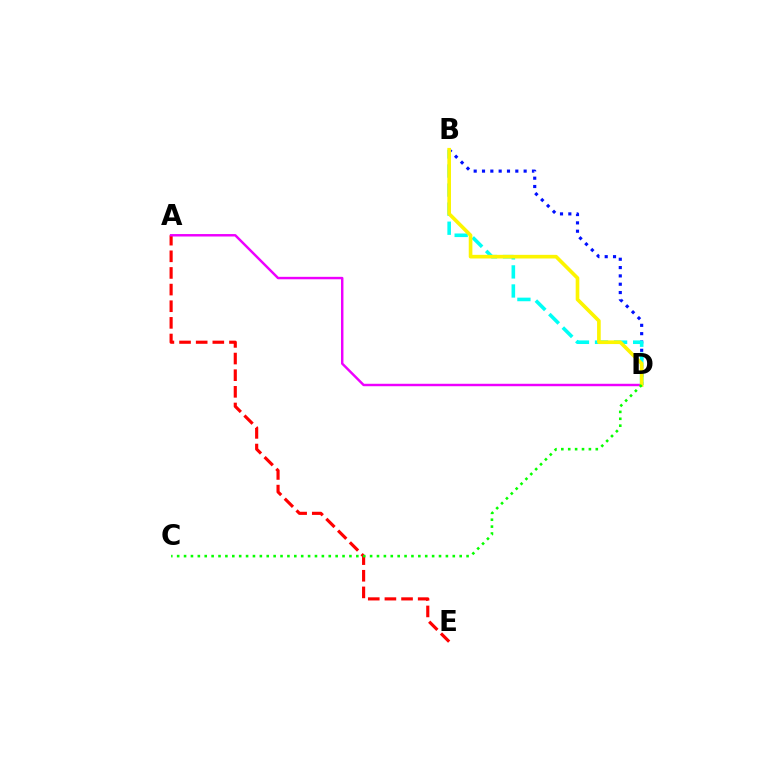{('A', 'E'): [{'color': '#ff0000', 'line_style': 'dashed', 'thickness': 2.26}], ('B', 'D'): [{'color': '#0010ff', 'line_style': 'dotted', 'thickness': 2.26}, {'color': '#00fff6', 'line_style': 'dashed', 'thickness': 2.59}, {'color': '#fcf500', 'line_style': 'solid', 'thickness': 2.62}], ('A', 'D'): [{'color': '#ee00ff', 'line_style': 'solid', 'thickness': 1.76}], ('C', 'D'): [{'color': '#08ff00', 'line_style': 'dotted', 'thickness': 1.87}]}